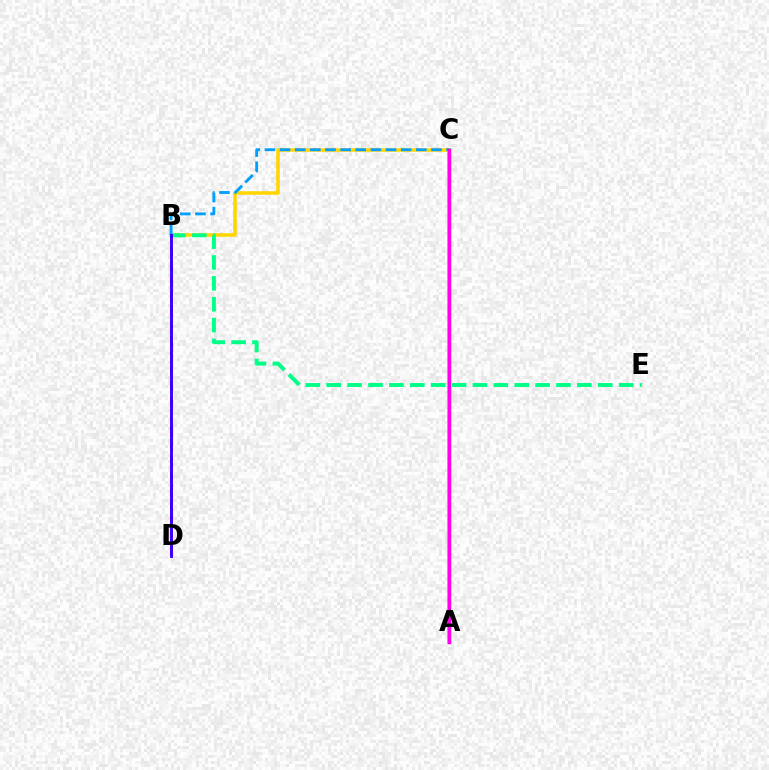{('B', 'C'): [{'color': '#ffd500', 'line_style': 'solid', 'thickness': 2.54}, {'color': '#009eff', 'line_style': 'dashed', 'thickness': 2.06}], ('A', 'C'): [{'color': '#4fff00', 'line_style': 'solid', 'thickness': 2.61}, {'color': '#ff00ed', 'line_style': 'solid', 'thickness': 2.51}], ('B', 'D'): [{'color': '#ff0000', 'line_style': 'dashed', 'thickness': 2.04}, {'color': '#3700ff', 'line_style': 'solid', 'thickness': 2.08}], ('B', 'E'): [{'color': '#00ff86', 'line_style': 'dashed', 'thickness': 2.84}]}